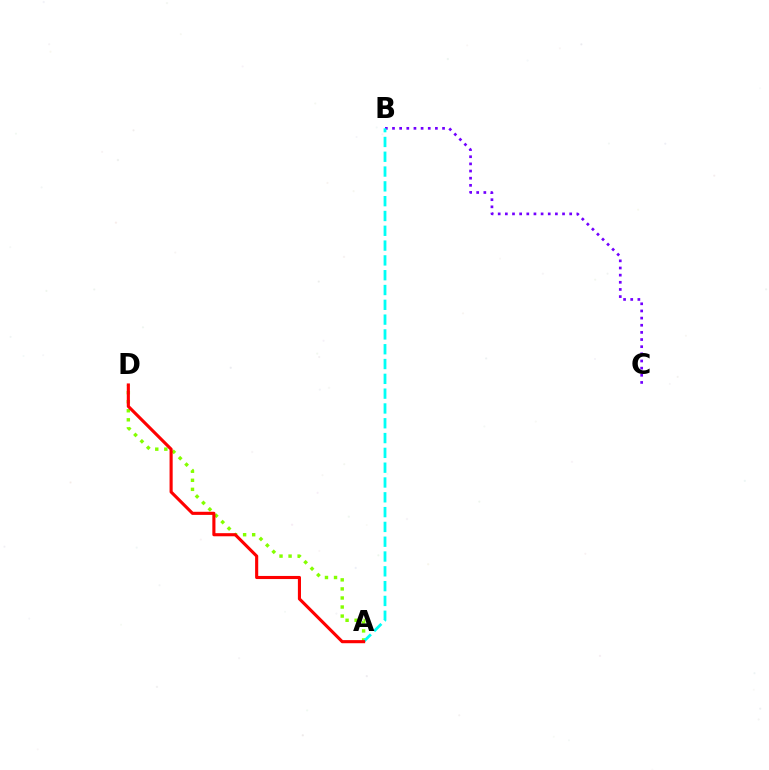{('B', 'C'): [{'color': '#7200ff', 'line_style': 'dotted', 'thickness': 1.94}], ('A', 'D'): [{'color': '#84ff00', 'line_style': 'dotted', 'thickness': 2.46}, {'color': '#ff0000', 'line_style': 'solid', 'thickness': 2.24}], ('A', 'B'): [{'color': '#00fff6', 'line_style': 'dashed', 'thickness': 2.01}]}